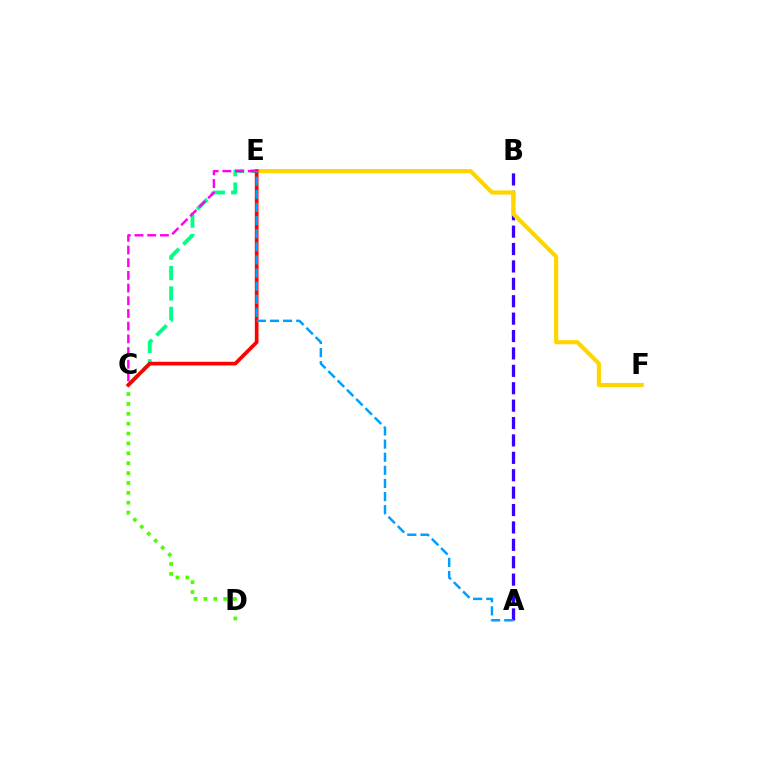{('A', 'B'): [{'color': '#3700ff', 'line_style': 'dashed', 'thickness': 2.36}], ('C', 'E'): [{'color': '#00ff86', 'line_style': 'dashed', 'thickness': 2.78}, {'color': '#ff0000', 'line_style': 'solid', 'thickness': 2.65}, {'color': '#ff00ed', 'line_style': 'dashed', 'thickness': 1.72}], ('E', 'F'): [{'color': '#ffd500', 'line_style': 'solid', 'thickness': 2.99}], ('C', 'D'): [{'color': '#4fff00', 'line_style': 'dotted', 'thickness': 2.68}], ('A', 'E'): [{'color': '#009eff', 'line_style': 'dashed', 'thickness': 1.78}]}